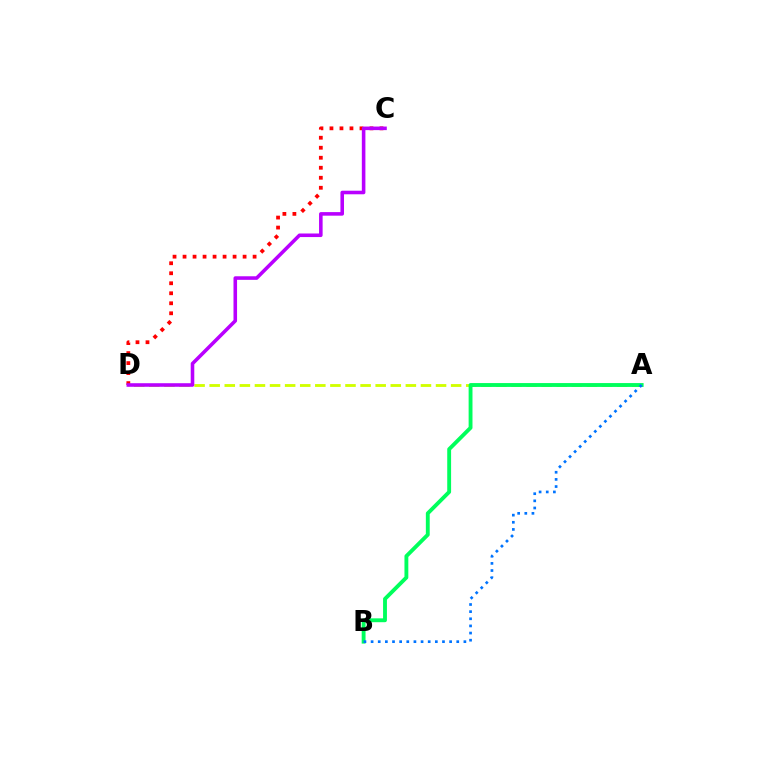{('A', 'D'): [{'color': '#d1ff00', 'line_style': 'dashed', 'thickness': 2.05}], ('A', 'B'): [{'color': '#00ff5c', 'line_style': 'solid', 'thickness': 2.78}, {'color': '#0074ff', 'line_style': 'dotted', 'thickness': 1.94}], ('C', 'D'): [{'color': '#ff0000', 'line_style': 'dotted', 'thickness': 2.72}, {'color': '#b900ff', 'line_style': 'solid', 'thickness': 2.57}]}